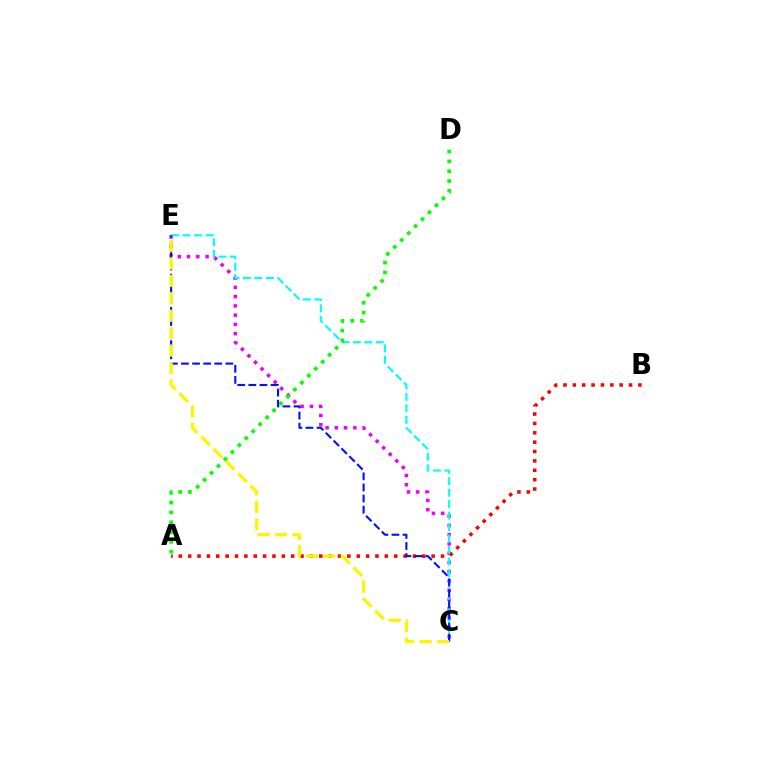{('C', 'E'): [{'color': '#ee00ff', 'line_style': 'dotted', 'thickness': 2.52}, {'color': '#00fff6', 'line_style': 'dashed', 'thickness': 1.56}, {'color': '#0010ff', 'line_style': 'dashed', 'thickness': 1.51}, {'color': '#fcf500', 'line_style': 'dashed', 'thickness': 2.37}], ('A', 'B'): [{'color': '#ff0000', 'line_style': 'dotted', 'thickness': 2.54}], ('A', 'D'): [{'color': '#08ff00', 'line_style': 'dotted', 'thickness': 2.67}]}